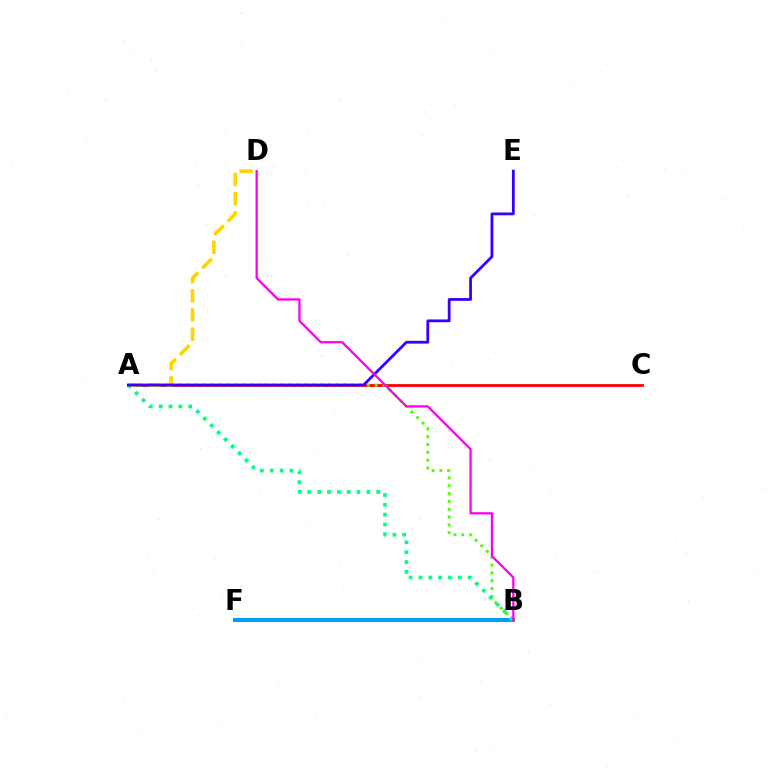{('A', 'C'): [{'color': '#ff0000', 'line_style': 'solid', 'thickness': 2.01}], ('B', 'F'): [{'color': '#009eff', 'line_style': 'solid', 'thickness': 2.88}], ('A', 'B'): [{'color': '#4fff00', 'line_style': 'dotted', 'thickness': 2.13}, {'color': '#00ff86', 'line_style': 'dotted', 'thickness': 2.67}], ('A', 'D'): [{'color': '#ffd500', 'line_style': 'dashed', 'thickness': 2.6}], ('A', 'E'): [{'color': '#3700ff', 'line_style': 'solid', 'thickness': 2.0}], ('B', 'D'): [{'color': '#ff00ed', 'line_style': 'solid', 'thickness': 1.64}]}